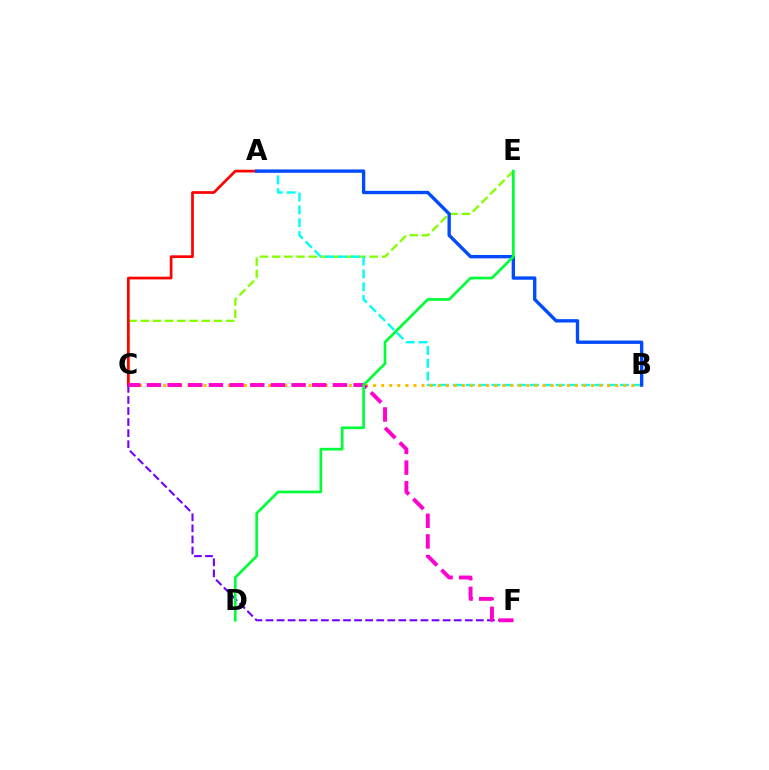{('C', 'E'): [{'color': '#84ff00', 'line_style': 'dashed', 'thickness': 1.66}], ('A', 'B'): [{'color': '#00fff6', 'line_style': 'dashed', 'thickness': 1.75}, {'color': '#004bff', 'line_style': 'solid', 'thickness': 2.42}], ('A', 'C'): [{'color': '#ff0000', 'line_style': 'solid', 'thickness': 1.95}], ('B', 'C'): [{'color': '#ffbd00', 'line_style': 'dotted', 'thickness': 2.19}], ('C', 'F'): [{'color': '#7200ff', 'line_style': 'dashed', 'thickness': 1.5}, {'color': '#ff00cf', 'line_style': 'dashed', 'thickness': 2.81}], ('D', 'E'): [{'color': '#00ff39', 'line_style': 'solid', 'thickness': 1.94}]}